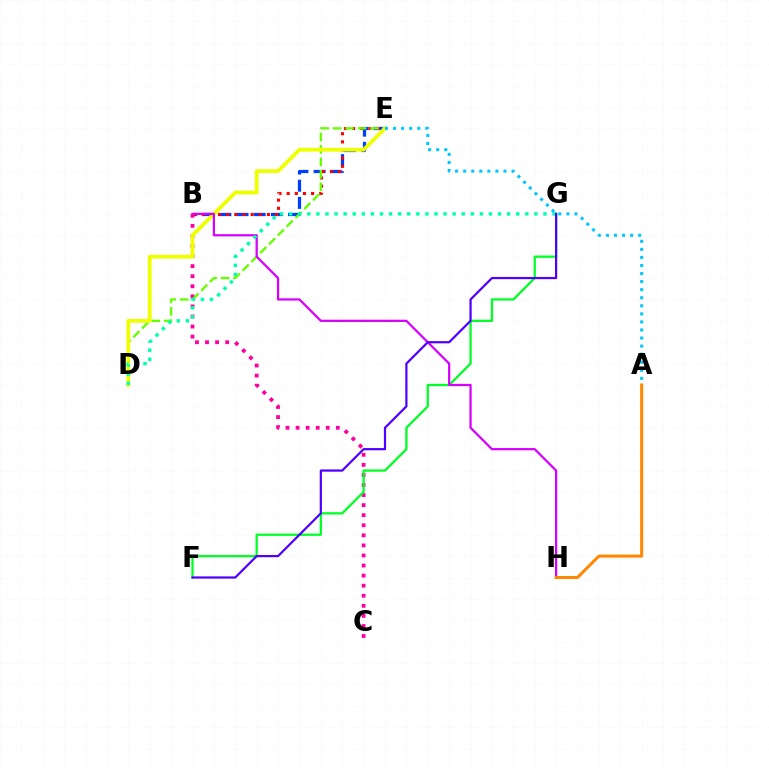{('B', 'E'): [{'color': '#003fff', 'line_style': 'dashed', 'thickness': 2.33}, {'color': '#ff0000', 'line_style': 'dotted', 'thickness': 2.21}], ('B', 'C'): [{'color': '#ff00a0', 'line_style': 'dotted', 'thickness': 2.74}], ('F', 'G'): [{'color': '#00ff27', 'line_style': 'solid', 'thickness': 1.64}, {'color': '#4f00ff', 'line_style': 'solid', 'thickness': 1.6}], ('D', 'E'): [{'color': '#66ff00', 'line_style': 'dashed', 'thickness': 1.69}, {'color': '#eeff00', 'line_style': 'solid', 'thickness': 2.73}], ('B', 'H'): [{'color': '#d600ff', 'line_style': 'solid', 'thickness': 1.61}], ('D', 'G'): [{'color': '#00ffaf', 'line_style': 'dotted', 'thickness': 2.47}], ('A', 'E'): [{'color': '#00c7ff', 'line_style': 'dotted', 'thickness': 2.19}], ('A', 'H'): [{'color': '#ff8800', 'line_style': 'solid', 'thickness': 2.17}]}